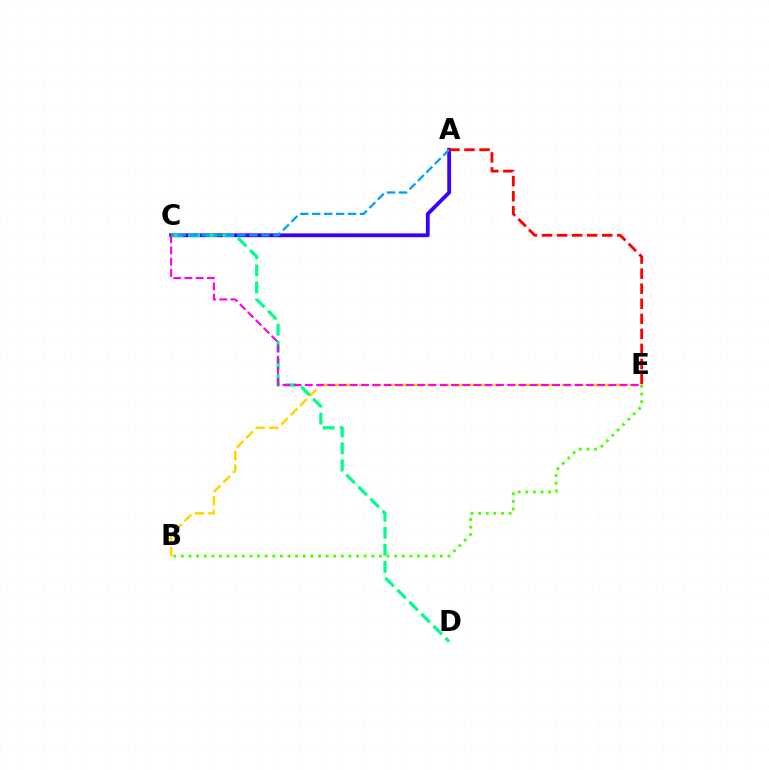{('A', 'C'): [{'color': '#3700ff', 'line_style': 'solid', 'thickness': 2.74}, {'color': '#009eff', 'line_style': 'dashed', 'thickness': 1.62}], ('B', 'E'): [{'color': '#ffd500', 'line_style': 'dashed', 'thickness': 1.83}, {'color': '#4fff00', 'line_style': 'dotted', 'thickness': 2.07}], ('C', 'D'): [{'color': '#00ff86', 'line_style': 'dashed', 'thickness': 2.31}], ('C', 'E'): [{'color': '#ff00ed', 'line_style': 'dashed', 'thickness': 1.53}], ('A', 'E'): [{'color': '#ff0000', 'line_style': 'dashed', 'thickness': 2.05}]}